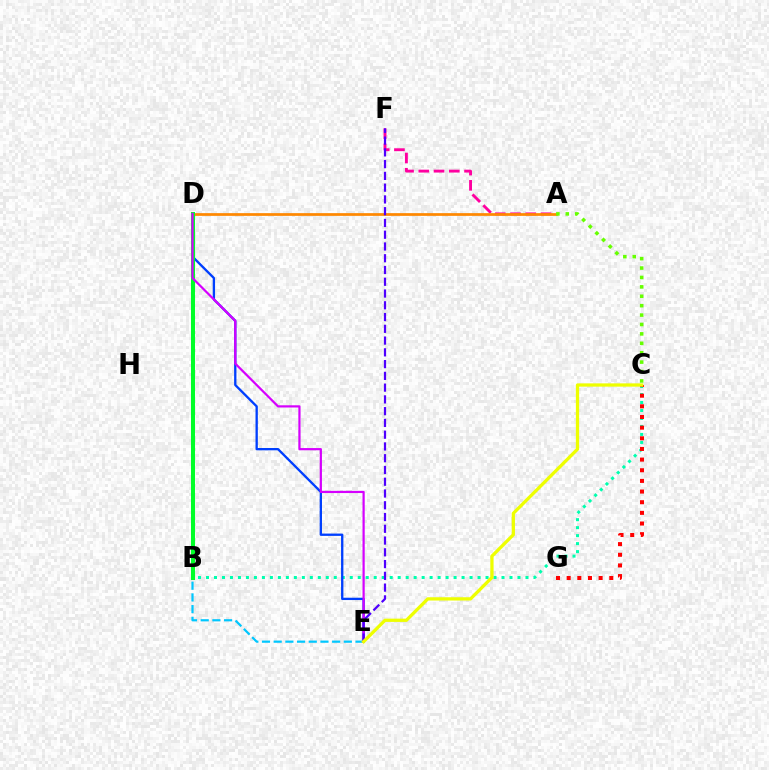{('D', 'E'): [{'color': '#00c7ff', 'line_style': 'dashed', 'thickness': 1.59}, {'color': '#003fff', 'line_style': 'solid', 'thickness': 1.67}, {'color': '#d600ff', 'line_style': 'solid', 'thickness': 1.59}], ('A', 'F'): [{'color': '#ff00a0', 'line_style': 'dashed', 'thickness': 2.07}], ('A', 'D'): [{'color': '#ff8800', 'line_style': 'solid', 'thickness': 1.96}], ('B', 'C'): [{'color': '#00ffaf', 'line_style': 'dotted', 'thickness': 2.17}], ('A', 'C'): [{'color': '#66ff00', 'line_style': 'dotted', 'thickness': 2.56}], ('B', 'D'): [{'color': '#00ff27', 'line_style': 'solid', 'thickness': 2.91}], ('C', 'G'): [{'color': '#ff0000', 'line_style': 'dotted', 'thickness': 2.89}], ('E', 'F'): [{'color': '#4f00ff', 'line_style': 'dashed', 'thickness': 1.6}], ('C', 'E'): [{'color': '#eeff00', 'line_style': 'solid', 'thickness': 2.35}]}